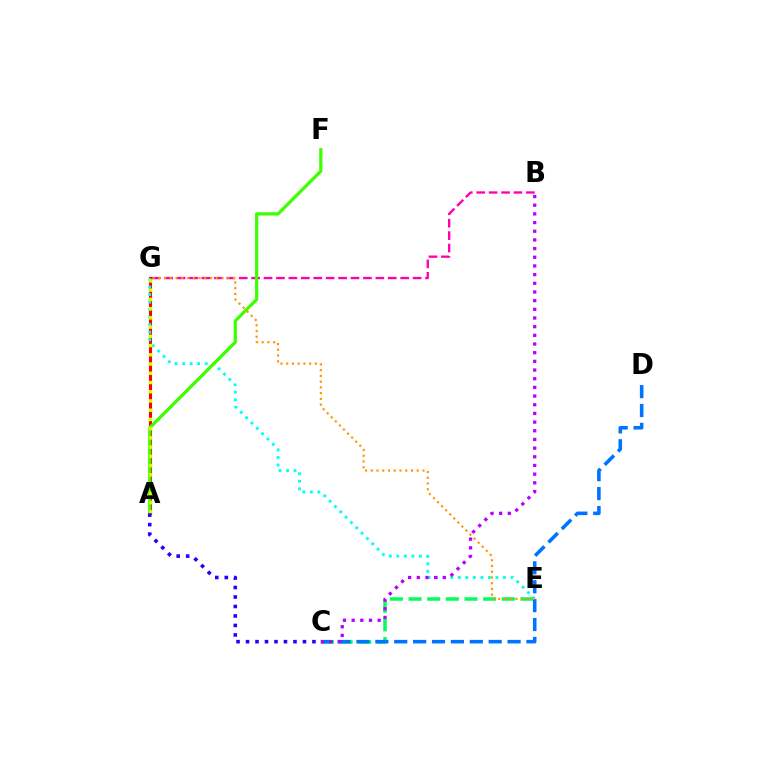{('B', 'G'): [{'color': '#ff00ac', 'line_style': 'dashed', 'thickness': 1.69}], ('C', 'E'): [{'color': '#00ff5c', 'line_style': 'dashed', 'thickness': 2.53}], ('A', 'G'): [{'color': '#ff0000', 'line_style': 'solid', 'thickness': 2.24}, {'color': '#d1ff00', 'line_style': 'dotted', 'thickness': 2.51}], ('E', 'G'): [{'color': '#00fff6', 'line_style': 'dotted', 'thickness': 2.05}, {'color': '#ff9400', 'line_style': 'dotted', 'thickness': 1.56}], ('A', 'F'): [{'color': '#3dff00', 'line_style': 'solid', 'thickness': 2.33}], ('C', 'D'): [{'color': '#0074ff', 'line_style': 'dashed', 'thickness': 2.57}], ('A', 'C'): [{'color': '#2500ff', 'line_style': 'dotted', 'thickness': 2.58}], ('B', 'C'): [{'color': '#b900ff', 'line_style': 'dotted', 'thickness': 2.36}]}